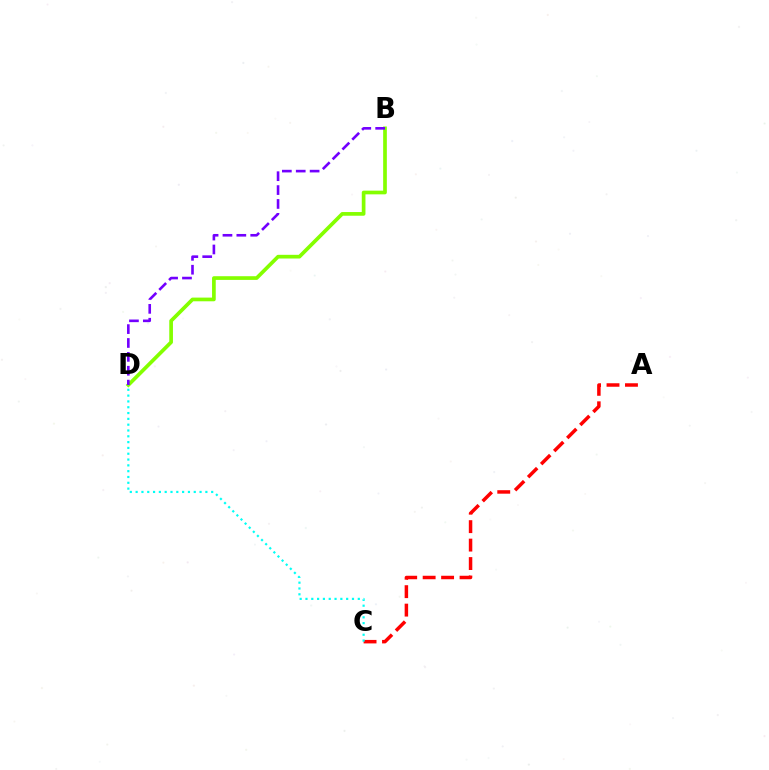{('B', 'D'): [{'color': '#84ff00', 'line_style': 'solid', 'thickness': 2.66}, {'color': '#7200ff', 'line_style': 'dashed', 'thickness': 1.89}], ('A', 'C'): [{'color': '#ff0000', 'line_style': 'dashed', 'thickness': 2.51}], ('C', 'D'): [{'color': '#00fff6', 'line_style': 'dotted', 'thickness': 1.58}]}